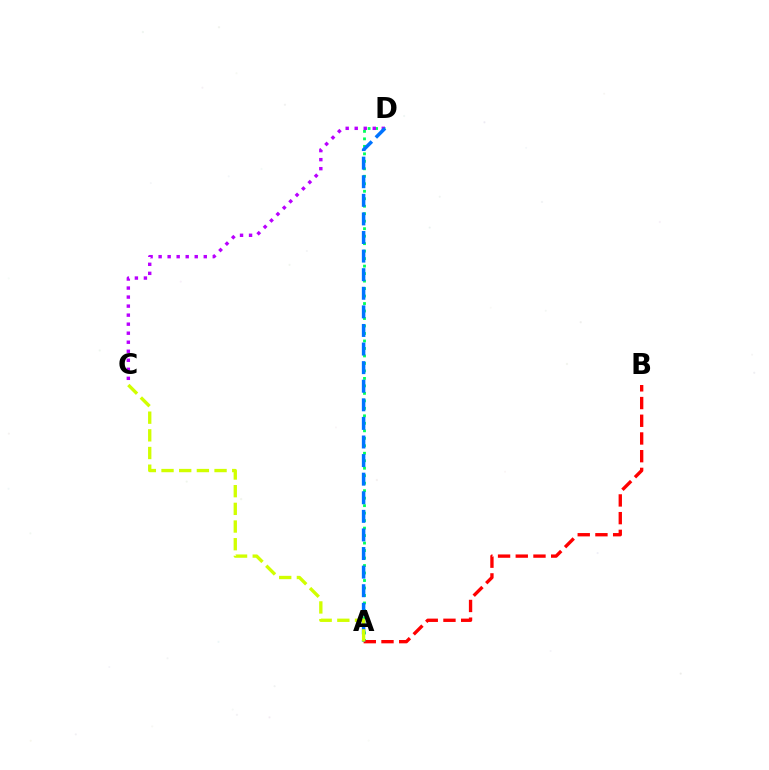{('A', 'D'): [{'color': '#00ff5c', 'line_style': 'dotted', 'thickness': 2.03}, {'color': '#0074ff', 'line_style': 'dashed', 'thickness': 2.53}], ('A', 'B'): [{'color': '#ff0000', 'line_style': 'dashed', 'thickness': 2.41}], ('C', 'D'): [{'color': '#b900ff', 'line_style': 'dotted', 'thickness': 2.45}], ('A', 'C'): [{'color': '#d1ff00', 'line_style': 'dashed', 'thickness': 2.4}]}